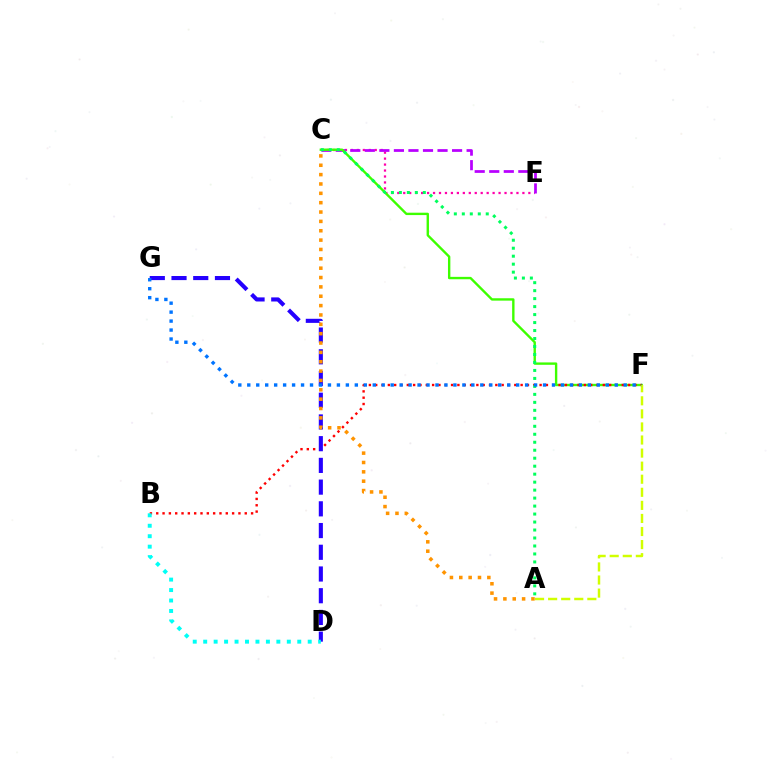{('C', 'E'): [{'color': '#ff00ac', 'line_style': 'dotted', 'thickness': 1.62}, {'color': '#b900ff', 'line_style': 'dashed', 'thickness': 1.98}], ('C', 'F'): [{'color': '#3dff00', 'line_style': 'solid', 'thickness': 1.71}], ('B', 'F'): [{'color': '#ff0000', 'line_style': 'dotted', 'thickness': 1.72}], ('D', 'G'): [{'color': '#2500ff', 'line_style': 'dashed', 'thickness': 2.95}], ('A', 'C'): [{'color': '#00ff5c', 'line_style': 'dotted', 'thickness': 2.17}, {'color': '#ff9400', 'line_style': 'dotted', 'thickness': 2.54}], ('A', 'F'): [{'color': '#d1ff00', 'line_style': 'dashed', 'thickness': 1.78}], ('B', 'D'): [{'color': '#00fff6', 'line_style': 'dotted', 'thickness': 2.84}], ('F', 'G'): [{'color': '#0074ff', 'line_style': 'dotted', 'thickness': 2.44}]}